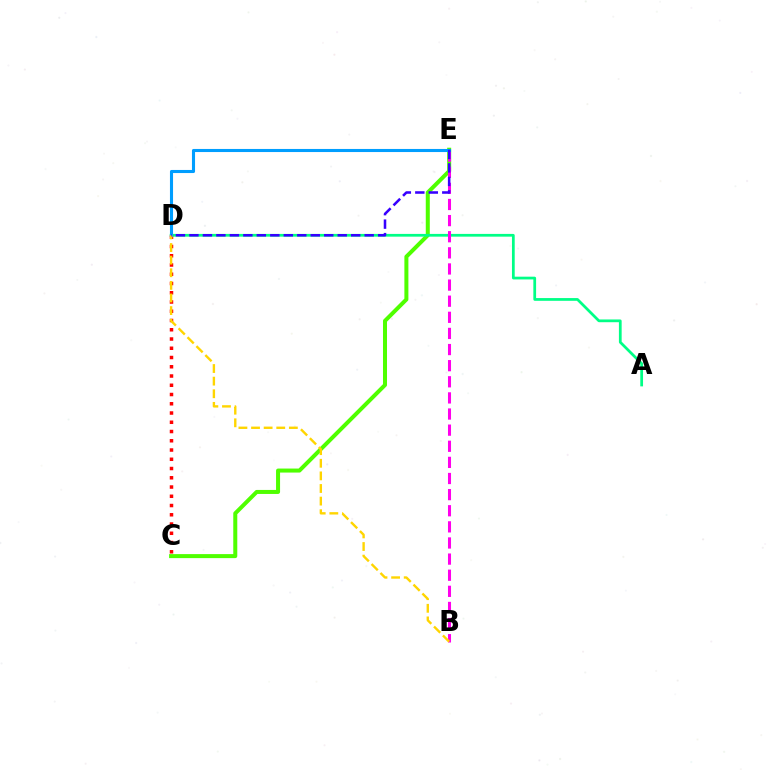{('C', 'E'): [{'color': '#4fff00', 'line_style': 'solid', 'thickness': 2.89}], ('A', 'D'): [{'color': '#00ff86', 'line_style': 'solid', 'thickness': 1.98}], ('B', 'E'): [{'color': '#ff00ed', 'line_style': 'dashed', 'thickness': 2.19}], ('C', 'D'): [{'color': '#ff0000', 'line_style': 'dotted', 'thickness': 2.51}], ('D', 'E'): [{'color': '#009eff', 'line_style': 'solid', 'thickness': 2.22}, {'color': '#3700ff', 'line_style': 'dashed', 'thickness': 1.83}], ('B', 'D'): [{'color': '#ffd500', 'line_style': 'dashed', 'thickness': 1.71}]}